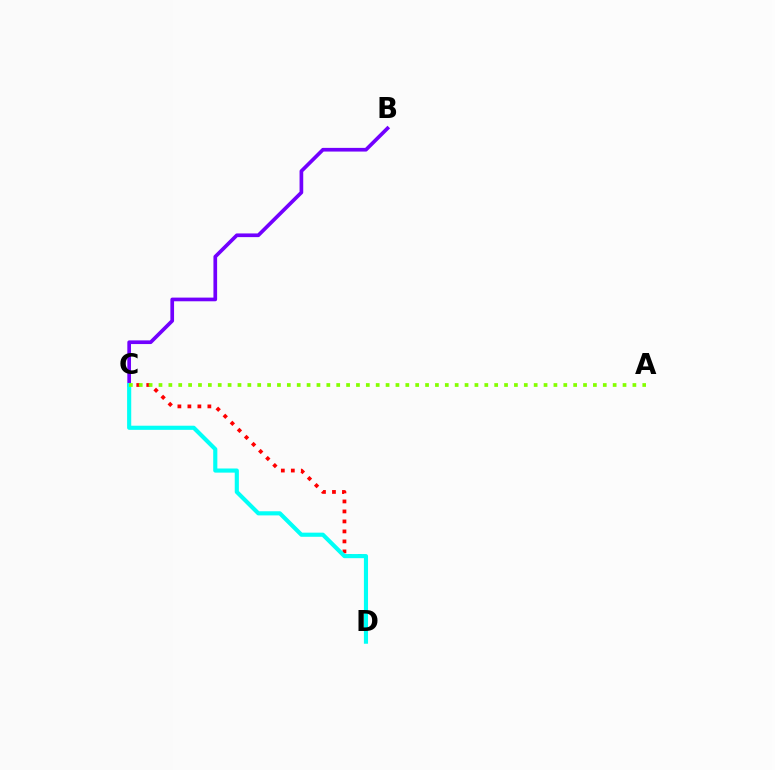{('B', 'C'): [{'color': '#7200ff', 'line_style': 'solid', 'thickness': 2.65}], ('C', 'D'): [{'color': '#ff0000', 'line_style': 'dotted', 'thickness': 2.71}, {'color': '#00fff6', 'line_style': 'solid', 'thickness': 2.97}], ('A', 'C'): [{'color': '#84ff00', 'line_style': 'dotted', 'thickness': 2.68}]}